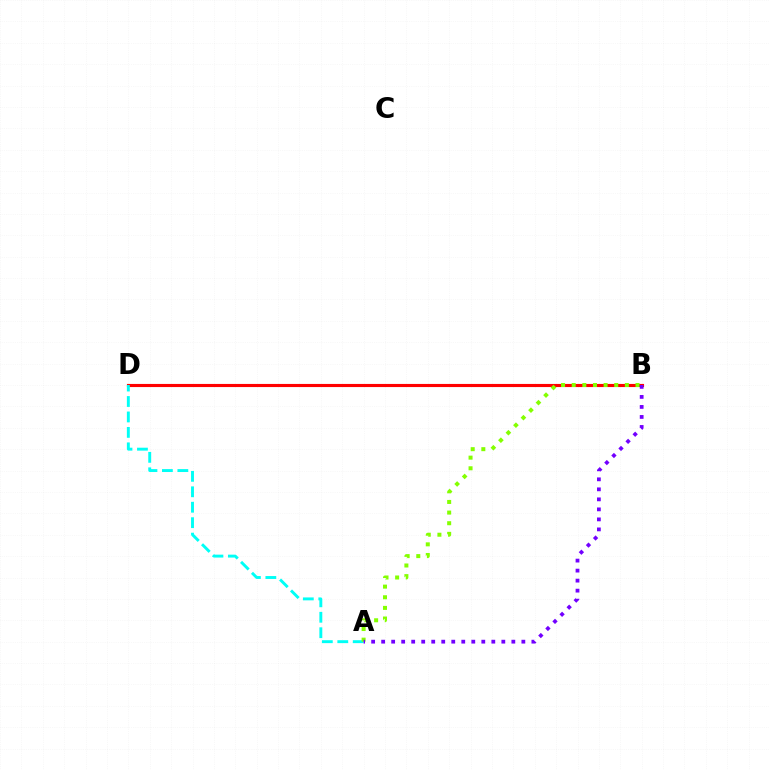{('B', 'D'): [{'color': '#ff0000', 'line_style': 'solid', 'thickness': 2.25}], ('A', 'D'): [{'color': '#00fff6', 'line_style': 'dashed', 'thickness': 2.1}], ('A', 'B'): [{'color': '#84ff00', 'line_style': 'dotted', 'thickness': 2.89}, {'color': '#7200ff', 'line_style': 'dotted', 'thickness': 2.72}]}